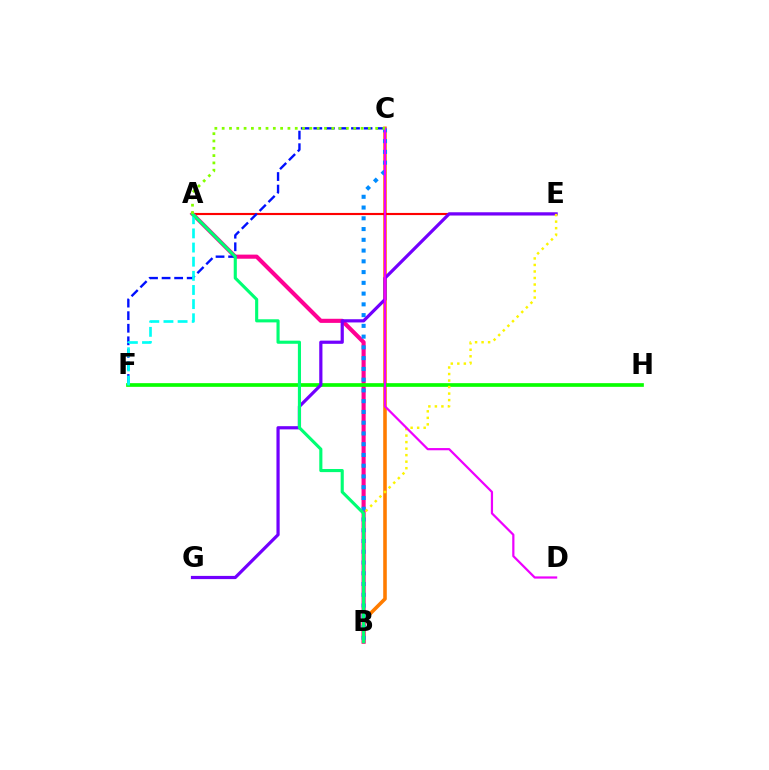{('B', 'C'): [{'color': '#ff7c00', 'line_style': 'solid', 'thickness': 2.58}, {'color': '#008cff', 'line_style': 'dotted', 'thickness': 2.92}], ('A', 'E'): [{'color': '#ff0000', 'line_style': 'solid', 'thickness': 1.54}], ('A', 'B'): [{'color': '#ff0094', 'line_style': 'solid', 'thickness': 2.96}, {'color': '#00ff74', 'line_style': 'solid', 'thickness': 2.24}], ('C', 'F'): [{'color': '#0010ff', 'line_style': 'dashed', 'thickness': 1.71}], ('F', 'H'): [{'color': '#08ff00', 'line_style': 'solid', 'thickness': 2.65}], ('A', 'F'): [{'color': '#00fff6', 'line_style': 'dashed', 'thickness': 1.92}], ('E', 'G'): [{'color': '#7200ff', 'line_style': 'solid', 'thickness': 2.31}], ('B', 'E'): [{'color': '#fcf500', 'line_style': 'dotted', 'thickness': 1.77}], ('C', 'D'): [{'color': '#ee00ff', 'line_style': 'solid', 'thickness': 1.6}], ('A', 'C'): [{'color': '#84ff00', 'line_style': 'dotted', 'thickness': 1.99}]}